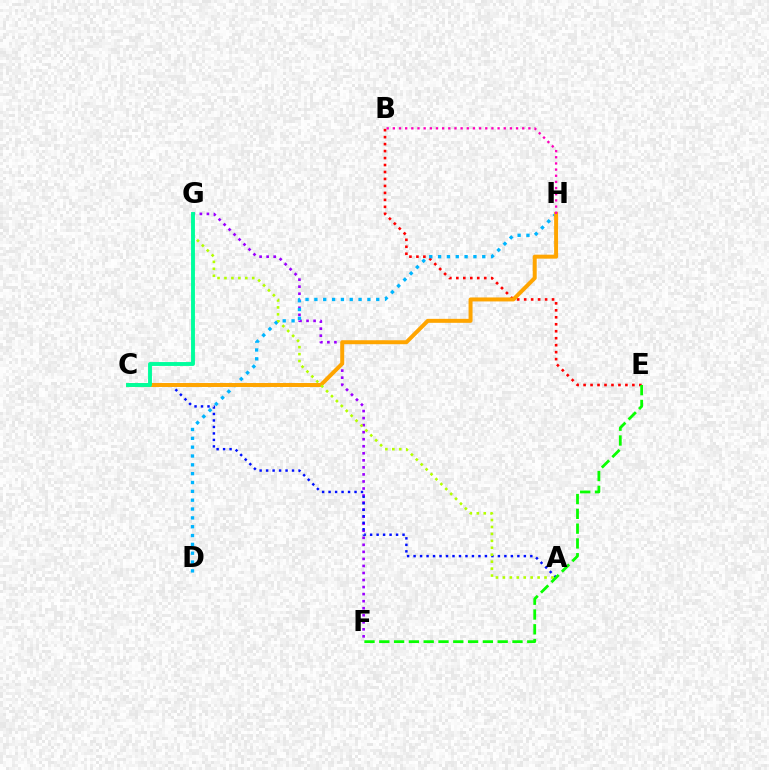{('B', 'E'): [{'color': '#ff0000', 'line_style': 'dotted', 'thickness': 1.89}], ('F', 'G'): [{'color': '#9b00ff', 'line_style': 'dotted', 'thickness': 1.91}], ('A', 'C'): [{'color': '#0010ff', 'line_style': 'dotted', 'thickness': 1.76}], ('D', 'H'): [{'color': '#00b5ff', 'line_style': 'dotted', 'thickness': 2.4}], ('C', 'H'): [{'color': '#ffa500', 'line_style': 'solid', 'thickness': 2.86}], ('A', 'G'): [{'color': '#b3ff00', 'line_style': 'dotted', 'thickness': 1.89}], ('B', 'H'): [{'color': '#ff00bd', 'line_style': 'dotted', 'thickness': 1.67}], ('C', 'G'): [{'color': '#00ff9d', 'line_style': 'solid', 'thickness': 2.8}], ('E', 'F'): [{'color': '#08ff00', 'line_style': 'dashed', 'thickness': 2.01}]}